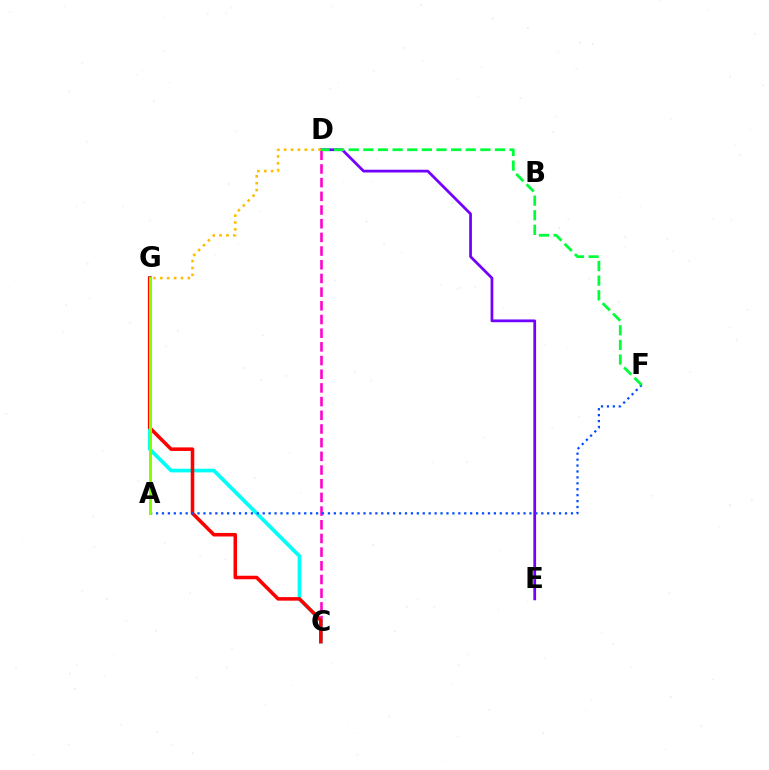{('C', 'D'): [{'color': '#ff00cf', 'line_style': 'dashed', 'thickness': 1.86}], ('C', 'G'): [{'color': '#00fff6', 'line_style': 'solid', 'thickness': 2.64}, {'color': '#ff0000', 'line_style': 'solid', 'thickness': 2.55}], ('D', 'E'): [{'color': '#7200ff', 'line_style': 'solid', 'thickness': 1.98}], ('A', 'F'): [{'color': '#004bff', 'line_style': 'dotted', 'thickness': 1.61}], ('D', 'G'): [{'color': '#ffbd00', 'line_style': 'dotted', 'thickness': 1.87}], ('A', 'G'): [{'color': '#84ff00', 'line_style': 'solid', 'thickness': 2.14}], ('D', 'F'): [{'color': '#00ff39', 'line_style': 'dashed', 'thickness': 1.99}]}